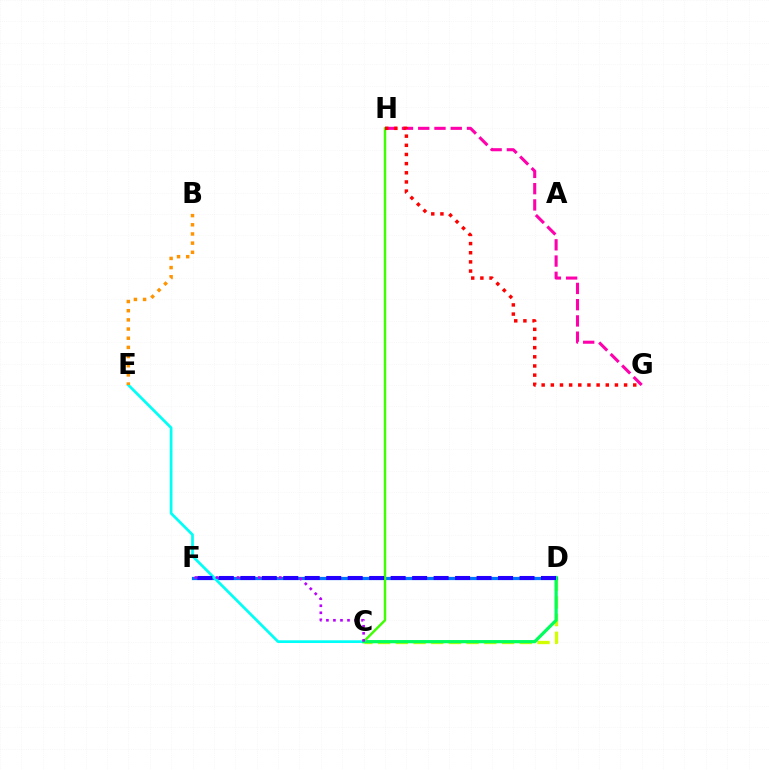{('C', 'D'): [{'color': '#d1ff00', 'line_style': 'dashed', 'thickness': 2.41}, {'color': '#00ff5c', 'line_style': 'solid', 'thickness': 2.32}], ('G', 'H'): [{'color': '#ff00ac', 'line_style': 'dashed', 'thickness': 2.21}, {'color': '#ff0000', 'line_style': 'dotted', 'thickness': 2.49}], ('D', 'F'): [{'color': '#0074ff', 'line_style': 'solid', 'thickness': 2.32}, {'color': '#2500ff', 'line_style': 'dashed', 'thickness': 2.92}], ('C', 'H'): [{'color': '#3dff00', 'line_style': 'solid', 'thickness': 1.74}], ('C', 'E'): [{'color': '#00fff6', 'line_style': 'solid', 'thickness': 1.96}], ('B', 'E'): [{'color': '#ff9400', 'line_style': 'dotted', 'thickness': 2.49}], ('C', 'F'): [{'color': '#b900ff', 'line_style': 'dotted', 'thickness': 1.91}]}